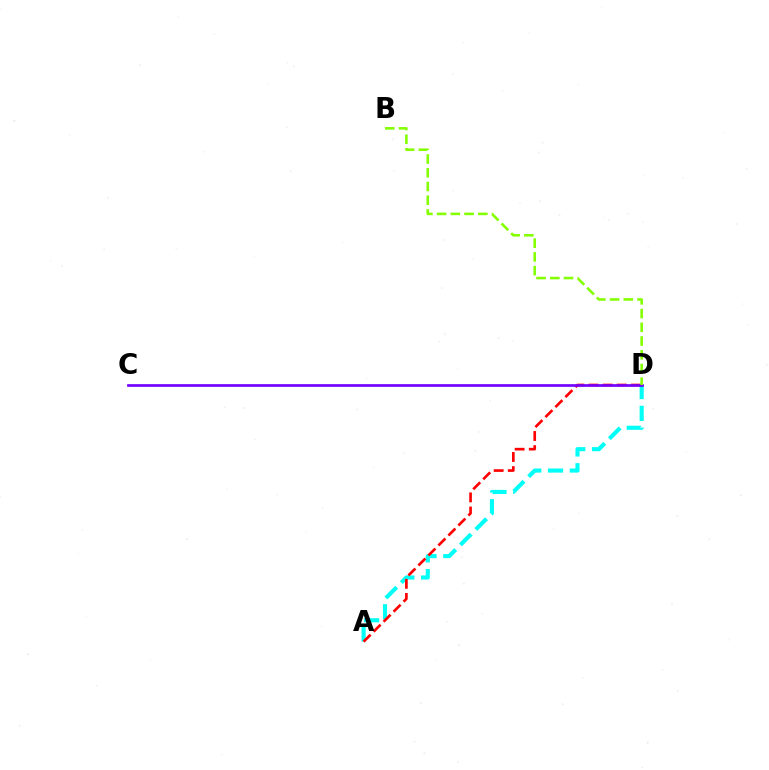{('A', 'D'): [{'color': '#00fff6', 'line_style': 'dashed', 'thickness': 2.96}, {'color': '#ff0000', 'line_style': 'dashed', 'thickness': 1.92}], ('C', 'D'): [{'color': '#7200ff', 'line_style': 'solid', 'thickness': 1.93}], ('B', 'D'): [{'color': '#84ff00', 'line_style': 'dashed', 'thickness': 1.87}]}